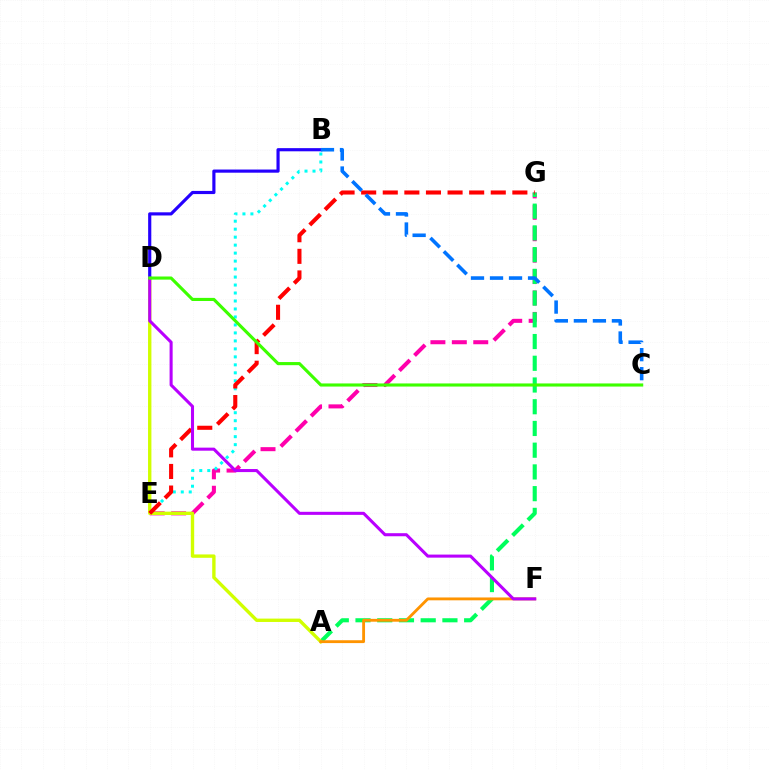{('E', 'G'): [{'color': '#ff00ac', 'line_style': 'dashed', 'thickness': 2.91}, {'color': '#ff0000', 'line_style': 'dashed', 'thickness': 2.93}], ('A', 'G'): [{'color': '#00ff5c', 'line_style': 'dashed', 'thickness': 2.95}], ('B', 'E'): [{'color': '#00fff6', 'line_style': 'dotted', 'thickness': 2.17}], ('A', 'D'): [{'color': '#d1ff00', 'line_style': 'solid', 'thickness': 2.43}], ('A', 'F'): [{'color': '#ff9400', 'line_style': 'solid', 'thickness': 2.05}], ('B', 'D'): [{'color': '#2500ff', 'line_style': 'solid', 'thickness': 2.28}], ('D', 'F'): [{'color': '#b900ff', 'line_style': 'solid', 'thickness': 2.2}], ('C', 'D'): [{'color': '#3dff00', 'line_style': 'solid', 'thickness': 2.25}], ('B', 'C'): [{'color': '#0074ff', 'line_style': 'dashed', 'thickness': 2.58}]}